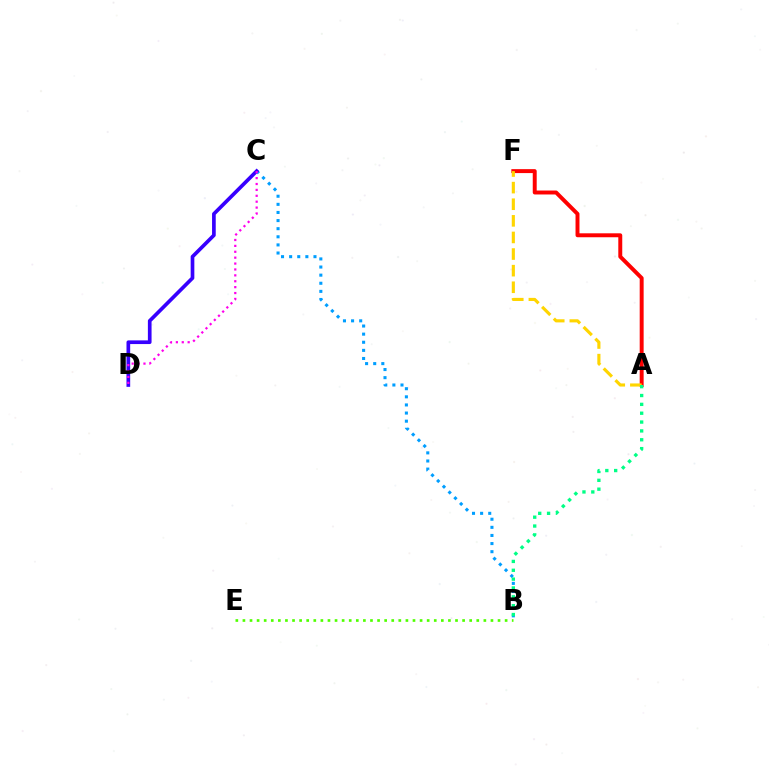{('A', 'F'): [{'color': '#ff0000', 'line_style': 'solid', 'thickness': 2.84}, {'color': '#ffd500', 'line_style': 'dashed', 'thickness': 2.26}], ('B', 'C'): [{'color': '#009eff', 'line_style': 'dotted', 'thickness': 2.2}], ('A', 'B'): [{'color': '#00ff86', 'line_style': 'dotted', 'thickness': 2.4}], ('B', 'E'): [{'color': '#4fff00', 'line_style': 'dotted', 'thickness': 1.93}], ('C', 'D'): [{'color': '#3700ff', 'line_style': 'solid', 'thickness': 2.65}, {'color': '#ff00ed', 'line_style': 'dotted', 'thickness': 1.6}]}